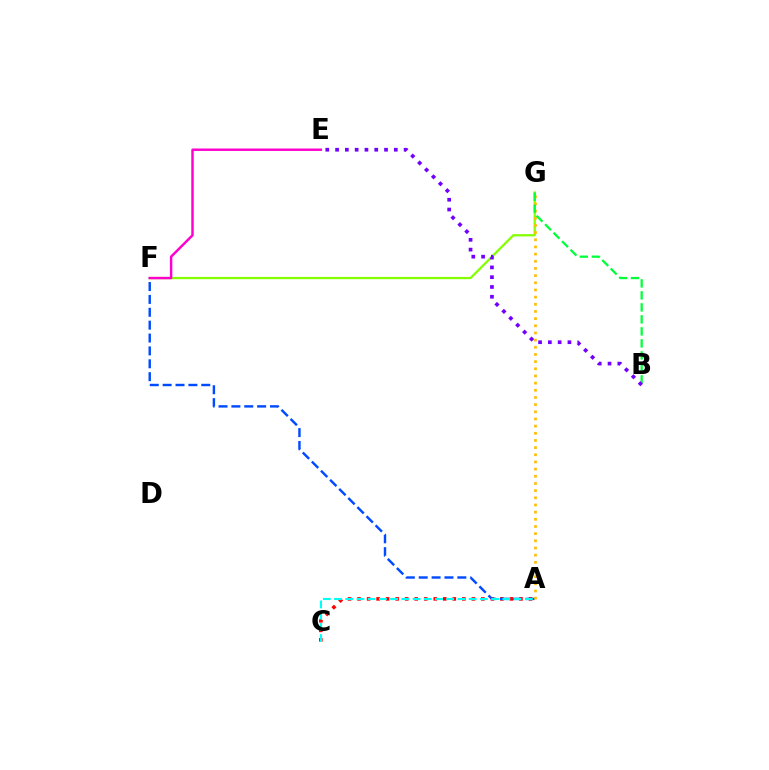{('A', 'C'): [{'color': '#ff0000', 'line_style': 'dotted', 'thickness': 2.59}, {'color': '#00fff6', 'line_style': 'dashed', 'thickness': 1.52}], ('A', 'F'): [{'color': '#004bff', 'line_style': 'dashed', 'thickness': 1.75}], ('F', 'G'): [{'color': '#84ff00', 'line_style': 'solid', 'thickness': 1.63}], ('A', 'G'): [{'color': '#ffbd00', 'line_style': 'dotted', 'thickness': 1.95}], ('B', 'G'): [{'color': '#00ff39', 'line_style': 'dashed', 'thickness': 1.63}], ('B', 'E'): [{'color': '#7200ff', 'line_style': 'dotted', 'thickness': 2.66}], ('E', 'F'): [{'color': '#ff00cf', 'line_style': 'solid', 'thickness': 1.76}]}